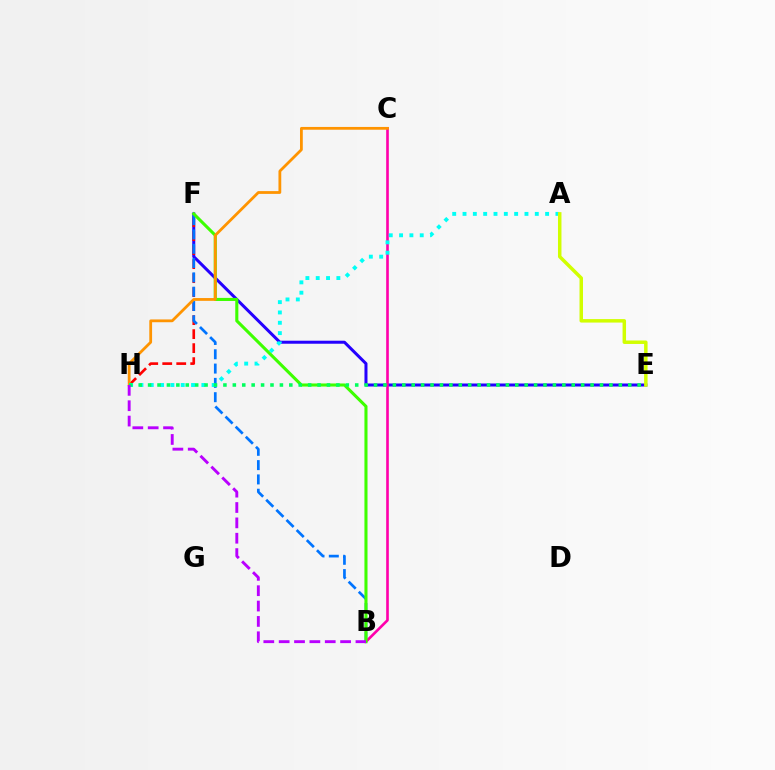{('E', 'F'): [{'color': '#2500ff', 'line_style': 'solid', 'thickness': 2.17}], ('F', 'H'): [{'color': '#ff0000', 'line_style': 'dashed', 'thickness': 1.9}], ('B', 'F'): [{'color': '#0074ff', 'line_style': 'dashed', 'thickness': 1.94}, {'color': '#3dff00', 'line_style': 'solid', 'thickness': 2.22}], ('B', 'C'): [{'color': '#ff00ac', 'line_style': 'solid', 'thickness': 1.9}], ('C', 'H'): [{'color': '#ff9400', 'line_style': 'solid', 'thickness': 2.0}], ('A', 'H'): [{'color': '#00fff6', 'line_style': 'dotted', 'thickness': 2.8}], ('A', 'E'): [{'color': '#d1ff00', 'line_style': 'solid', 'thickness': 2.5}], ('E', 'H'): [{'color': '#00ff5c', 'line_style': 'dotted', 'thickness': 2.56}], ('B', 'H'): [{'color': '#b900ff', 'line_style': 'dashed', 'thickness': 2.09}]}